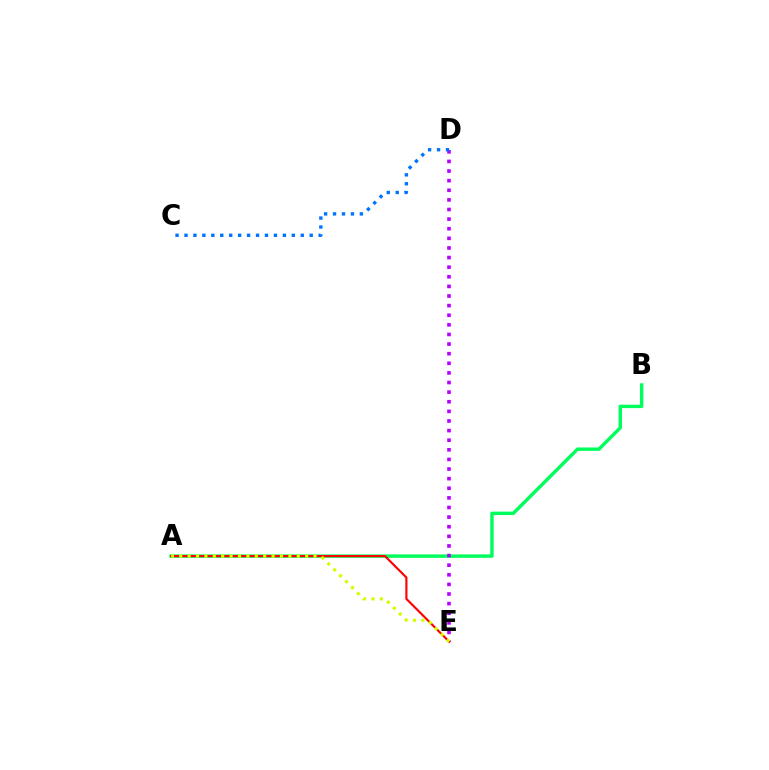{('A', 'B'): [{'color': '#00ff5c', 'line_style': 'solid', 'thickness': 2.46}], ('D', 'E'): [{'color': '#b900ff', 'line_style': 'dotted', 'thickness': 2.61}], ('A', 'E'): [{'color': '#ff0000', 'line_style': 'solid', 'thickness': 1.55}, {'color': '#d1ff00', 'line_style': 'dotted', 'thickness': 2.28}], ('C', 'D'): [{'color': '#0074ff', 'line_style': 'dotted', 'thickness': 2.43}]}